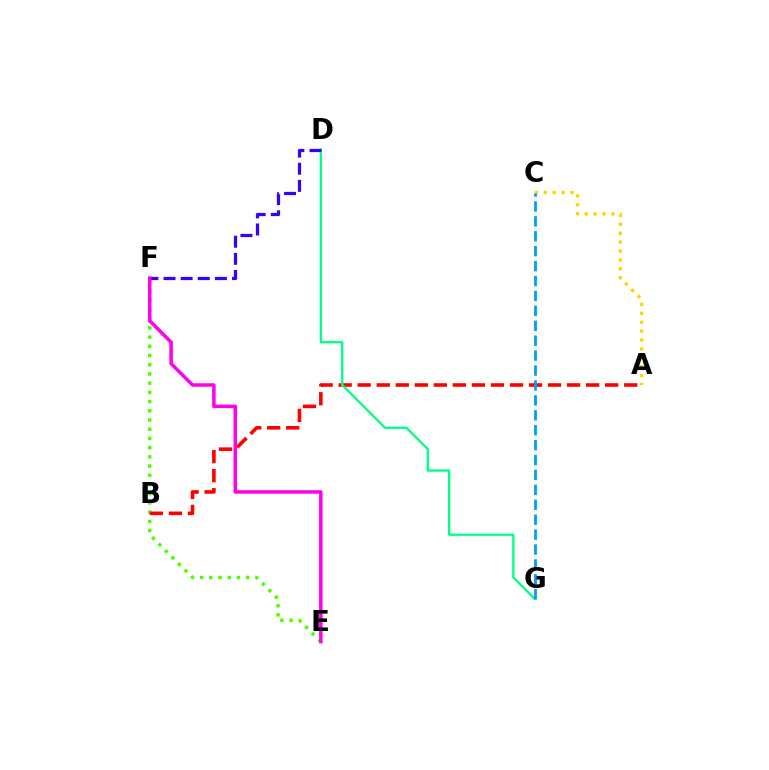{('E', 'F'): [{'color': '#4fff00', 'line_style': 'dotted', 'thickness': 2.5}, {'color': '#ff00ed', 'line_style': 'solid', 'thickness': 2.51}], ('A', 'B'): [{'color': '#ff0000', 'line_style': 'dashed', 'thickness': 2.59}], ('A', 'C'): [{'color': '#ffd500', 'line_style': 'dotted', 'thickness': 2.42}], ('D', 'G'): [{'color': '#00ff86', 'line_style': 'solid', 'thickness': 1.65}], ('D', 'F'): [{'color': '#3700ff', 'line_style': 'dashed', 'thickness': 2.33}], ('C', 'G'): [{'color': '#009eff', 'line_style': 'dashed', 'thickness': 2.03}]}